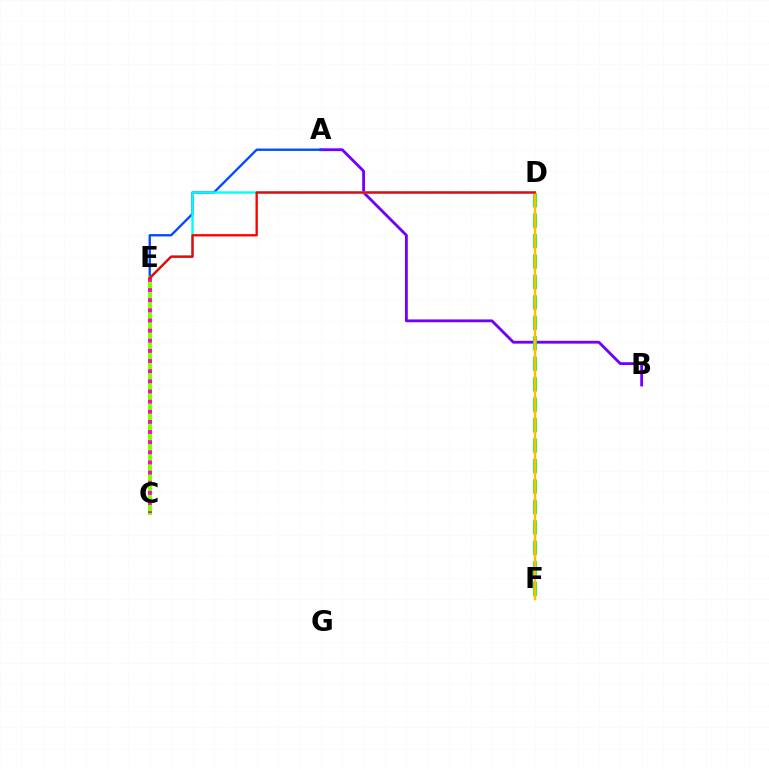{('A', 'B'): [{'color': '#7200ff', 'line_style': 'solid', 'thickness': 2.03}], ('D', 'F'): [{'color': '#00ff39', 'line_style': 'dashed', 'thickness': 2.78}, {'color': '#ffbd00', 'line_style': 'solid', 'thickness': 1.77}], ('A', 'C'): [{'color': '#004bff', 'line_style': 'solid', 'thickness': 1.69}], ('D', 'E'): [{'color': '#00fff6', 'line_style': 'solid', 'thickness': 1.71}, {'color': '#ff0000', 'line_style': 'solid', 'thickness': 1.69}], ('C', 'E'): [{'color': '#84ff00', 'line_style': 'solid', 'thickness': 2.96}, {'color': '#ff00cf', 'line_style': 'dotted', 'thickness': 2.76}]}